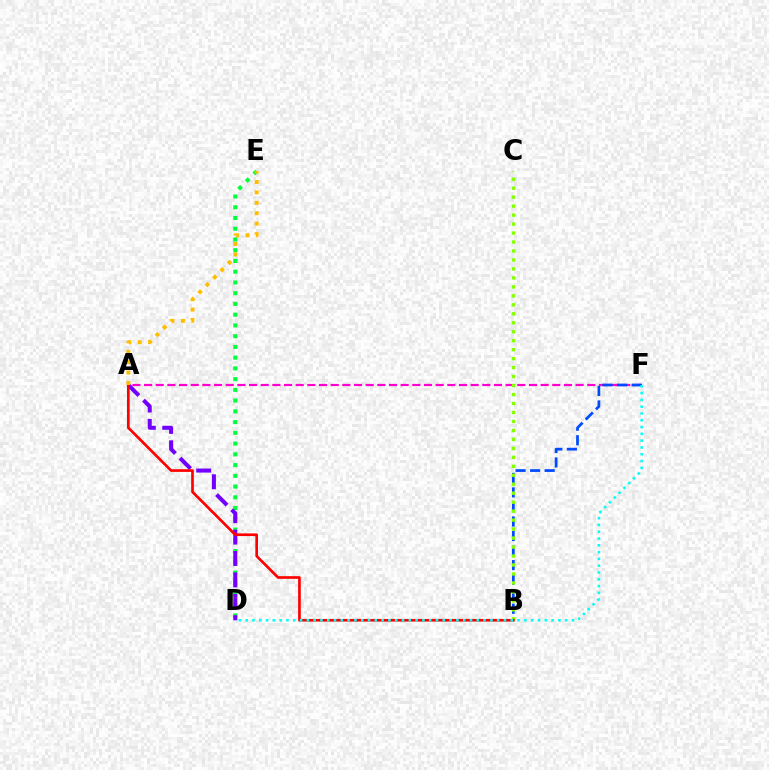{('A', 'F'): [{'color': '#ff00cf', 'line_style': 'dashed', 'thickness': 1.58}], ('B', 'F'): [{'color': '#004bff', 'line_style': 'dashed', 'thickness': 1.98}], ('D', 'E'): [{'color': '#00ff39', 'line_style': 'dotted', 'thickness': 2.92}], ('A', 'D'): [{'color': '#7200ff', 'line_style': 'dashed', 'thickness': 2.91}], ('B', 'C'): [{'color': '#84ff00', 'line_style': 'dotted', 'thickness': 2.44}], ('A', 'B'): [{'color': '#ff0000', 'line_style': 'solid', 'thickness': 1.92}], ('D', 'F'): [{'color': '#00fff6', 'line_style': 'dotted', 'thickness': 1.85}], ('A', 'E'): [{'color': '#ffbd00', 'line_style': 'dotted', 'thickness': 2.83}]}